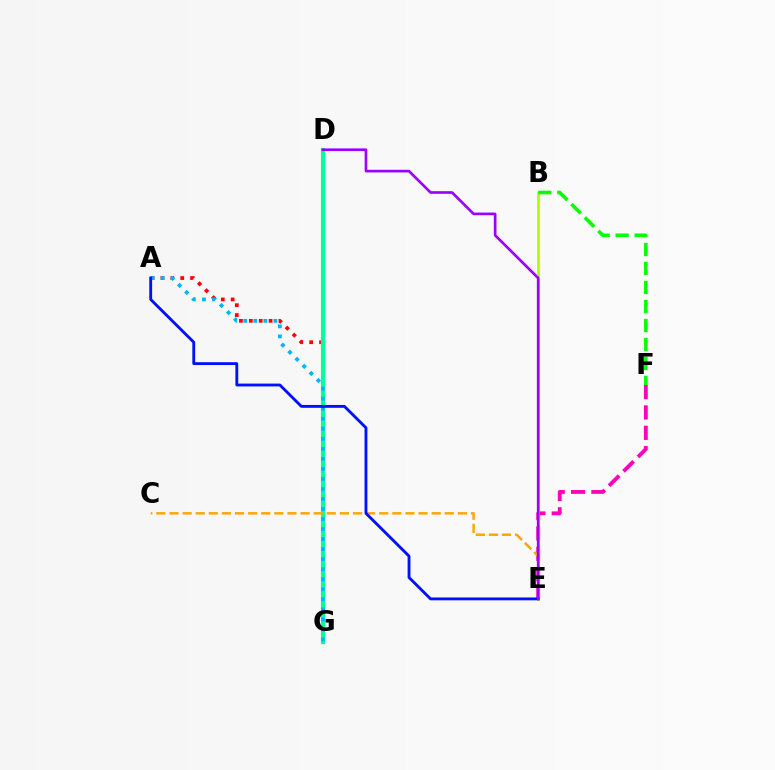{('A', 'G'): [{'color': '#ff0000', 'line_style': 'dotted', 'thickness': 2.68}, {'color': '#00b5ff', 'line_style': 'dotted', 'thickness': 2.72}], ('E', 'F'): [{'color': '#ff00bd', 'line_style': 'dashed', 'thickness': 2.76}], ('D', 'G'): [{'color': '#00ff9d', 'line_style': 'solid', 'thickness': 3.0}], ('B', 'E'): [{'color': '#b3ff00', 'line_style': 'solid', 'thickness': 2.02}], ('C', 'E'): [{'color': '#ffa500', 'line_style': 'dashed', 'thickness': 1.78}], ('B', 'F'): [{'color': '#08ff00', 'line_style': 'dashed', 'thickness': 2.58}], ('A', 'E'): [{'color': '#0010ff', 'line_style': 'solid', 'thickness': 2.05}], ('D', 'E'): [{'color': '#9b00ff', 'line_style': 'solid', 'thickness': 1.91}]}